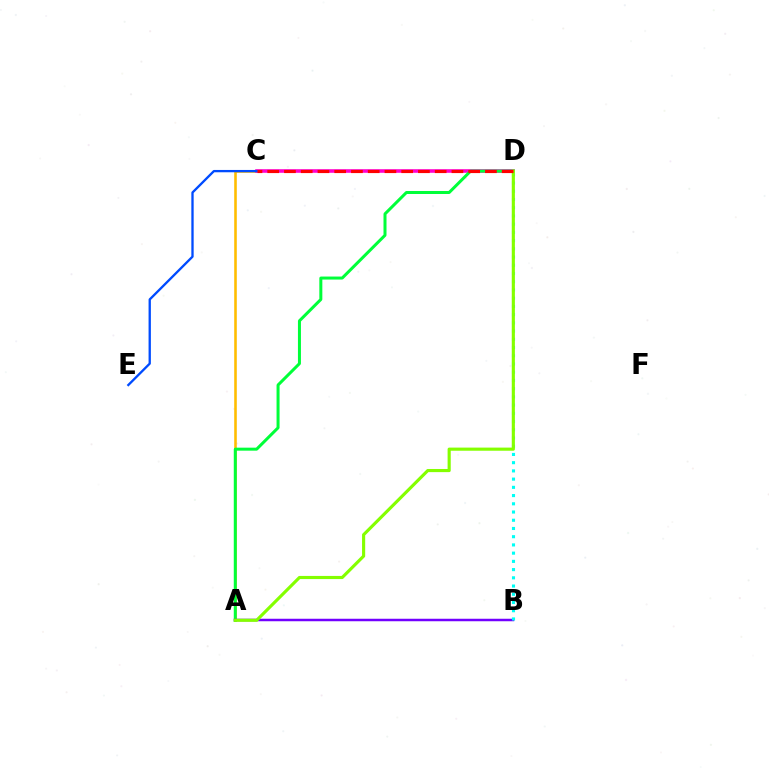{('A', 'C'): [{'color': '#ffbd00', 'line_style': 'solid', 'thickness': 1.86}], ('C', 'D'): [{'color': '#ff00cf', 'line_style': 'solid', 'thickness': 2.58}, {'color': '#ff0000', 'line_style': 'dashed', 'thickness': 2.28}], ('A', 'D'): [{'color': '#00ff39', 'line_style': 'solid', 'thickness': 2.17}, {'color': '#84ff00', 'line_style': 'solid', 'thickness': 2.26}], ('A', 'B'): [{'color': '#7200ff', 'line_style': 'solid', 'thickness': 1.79}], ('C', 'E'): [{'color': '#004bff', 'line_style': 'solid', 'thickness': 1.67}], ('B', 'D'): [{'color': '#00fff6', 'line_style': 'dotted', 'thickness': 2.23}]}